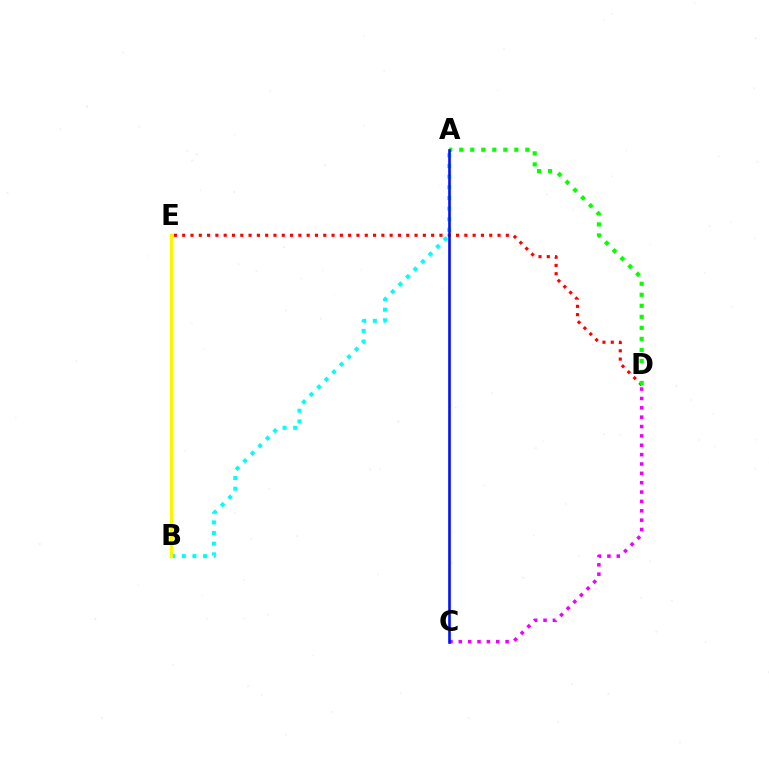{('C', 'D'): [{'color': '#ee00ff', 'line_style': 'dotted', 'thickness': 2.54}], ('D', 'E'): [{'color': '#ff0000', 'line_style': 'dotted', 'thickness': 2.25}], ('A', 'B'): [{'color': '#00fff6', 'line_style': 'dotted', 'thickness': 2.89}], ('A', 'D'): [{'color': '#08ff00', 'line_style': 'dotted', 'thickness': 2.99}], ('A', 'C'): [{'color': '#0010ff', 'line_style': 'solid', 'thickness': 1.88}], ('B', 'E'): [{'color': '#fcf500', 'line_style': 'solid', 'thickness': 2.48}]}